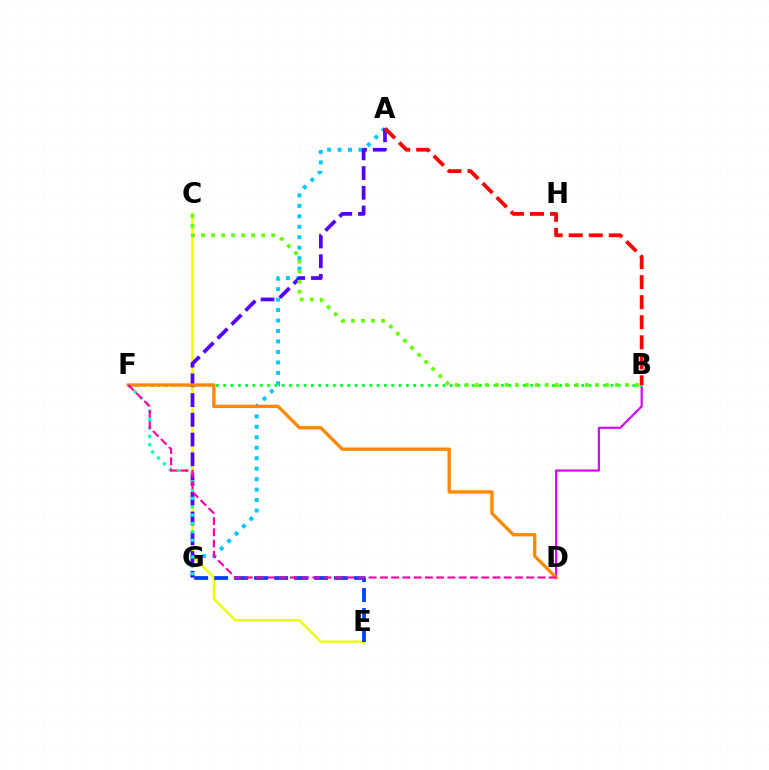{('B', 'D'): [{'color': '#d600ff', 'line_style': 'solid', 'thickness': 1.56}], ('A', 'G'): [{'color': '#00c7ff', 'line_style': 'dotted', 'thickness': 2.84}, {'color': '#4f00ff', 'line_style': 'dashed', 'thickness': 2.68}], ('C', 'E'): [{'color': '#eeff00', 'line_style': 'solid', 'thickness': 1.74}], ('B', 'F'): [{'color': '#00ff27', 'line_style': 'dotted', 'thickness': 1.98}], ('A', 'B'): [{'color': '#ff0000', 'line_style': 'dashed', 'thickness': 2.72}], ('B', 'C'): [{'color': '#66ff00', 'line_style': 'dotted', 'thickness': 2.72}], ('E', 'G'): [{'color': '#003fff', 'line_style': 'dashed', 'thickness': 2.72}], ('F', 'G'): [{'color': '#00ffaf', 'line_style': 'dotted', 'thickness': 2.28}], ('D', 'F'): [{'color': '#ff8800', 'line_style': 'solid', 'thickness': 2.4}, {'color': '#ff00a0', 'line_style': 'dashed', 'thickness': 1.53}]}